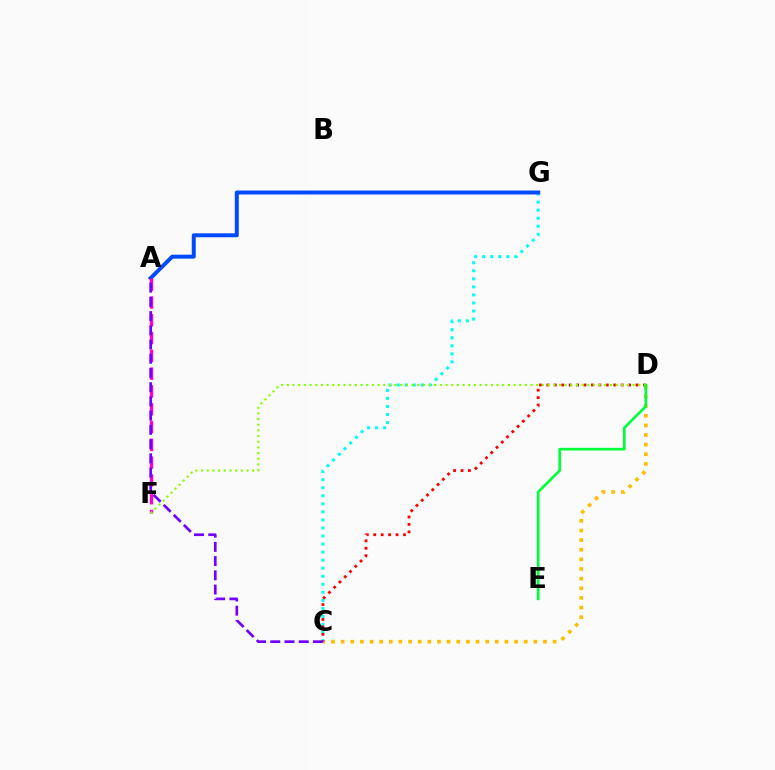{('C', 'D'): [{'color': '#ffbd00', 'line_style': 'dotted', 'thickness': 2.62}, {'color': '#ff0000', 'line_style': 'dotted', 'thickness': 2.02}], ('C', 'G'): [{'color': '#00fff6', 'line_style': 'dotted', 'thickness': 2.19}], ('A', 'G'): [{'color': '#004bff', 'line_style': 'solid', 'thickness': 2.86}], ('A', 'F'): [{'color': '#ff00cf', 'line_style': 'dashed', 'thickness': 2.42}], ('D', 'F'): [{'color': '#84ff00', 'line_style': 'dotted', 'thickness': 1.54}], ('D', 'E'): [{'color': '#00ff39', 'line_style': 'solid', 'thickness': 1.92}], ('A', 'C'): [{'color': '#7200ff', 'line_style': 'dashed', 'thickness': 1.93}]}